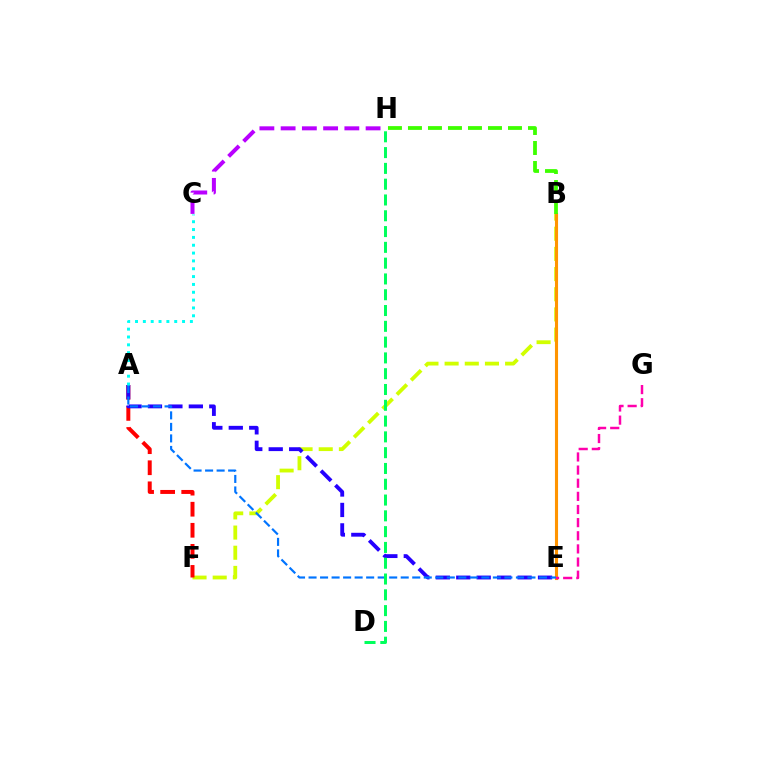{('B', 'F'): [{'color': '#d1ff00', 'line_style': 'dashed', 'thickness': 2.74}], ('A', 'F'): [{'color': '#ff0000', 'line_style': 'dashed', 'thickness': 2.86}], ('B', 'E'): [{'color': '#ff9400', 'line_style': 'solid', 'thickness': 2.23}], ('A', 'E'): [{'color': '#2500ff', 'line_style': 'dashed', 'thickness': 2.78}, {'color': '#0074ff', 'line_style': 'dashed', 'thickness': 1.57}], ('C', 'H'): [{'color': '#b900ff', 'line_style': 'dashed', 'thickness': 2.89}], ('B', 'H'): [{'color': '#3dff00', 'line_style': 'dashed', 'thickness': 2.72}], ('E', 'G'): [{'color': '#ff00ac', 'line_style': 'dashed', 'thickness': 1.78}], ('A', 'C'): [{'color': '#00fff6', 'line_style': 'dotted', 'thickness': 2.13}], ('D', 'H'): [{'color': '#00ff5c', 'line_style': 'dashed', 'thickness': 2.15}]}